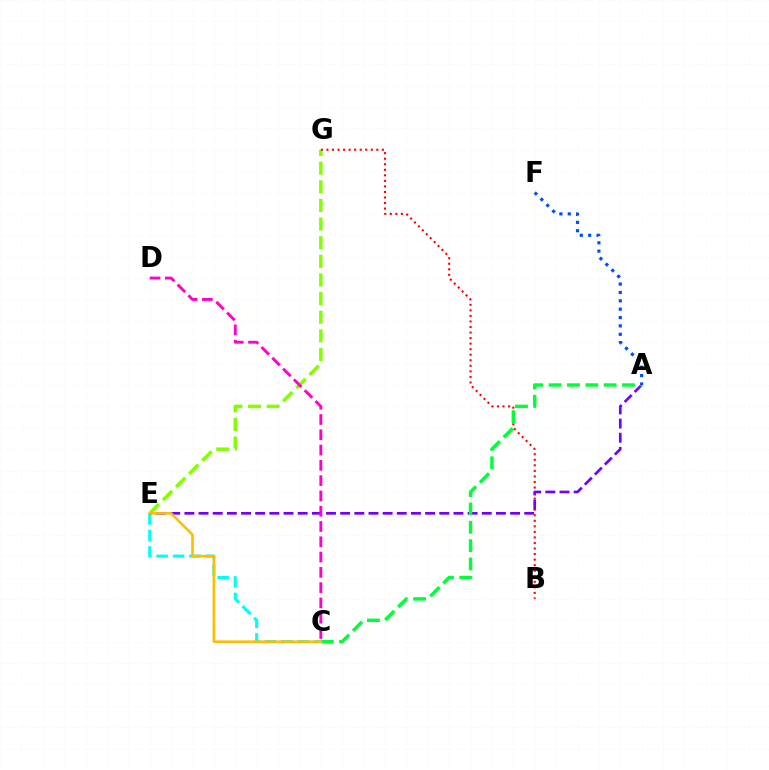{('C', 'E'): [{'color': '#00fff6', 'line_style': 'dashed', 'thickness': 2.24}, {'color': '#ffbd00', 'line_style': 'solid', 'thickness': 1.84}], ('E', 'G'): [{'color': '#84ff00', 'line_style': 'dashed', 'thickness': 2.53}], ('B', 'G'): [{'color': '#ff0000', 'line_style': 'dotted', 'thickness': 1.51}], ('A', 'E'): [{'color': '#7200ff', 'line_style': 'dashed', 'thickness': 1.92}], ('A', 'C'): [{'color': '#00ff39', 'line_style': 'dashed', 'thickness': 2.49}], ('A', 'F'): [{'color': '#004bff', 'line_style': 'dotted', 'thickness': 2.27}], ('C', 'D'): [{'color': '#ff00cf', 'line_style': 'dashed', 'thickness': 2.08}]}